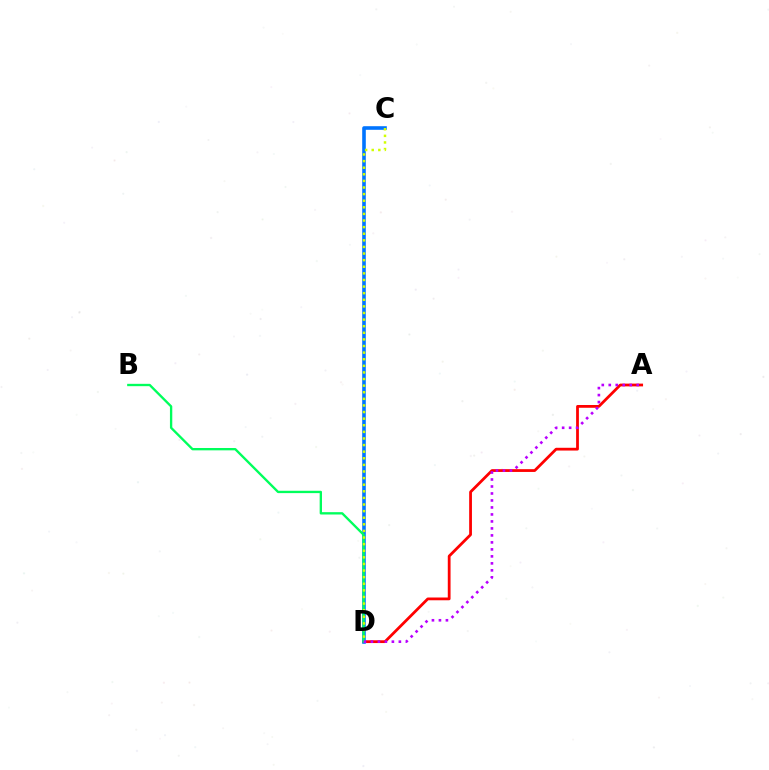{('A', 'D'): [{'color': '#ff0000', 'line_style': 'solid', 'thickness': 2.0}, {'color': '#b900ff', 'line_style': 'dotted', 'thickness': 1.9}], ('C', 'D'): [{'color': '#0074ff', 'line_style': 'solid', 'thickness': 2.59}, {'color': '#d1ff00', 'line_style': 'dotted', 'thickness': 1.79}], ('B', 'D'): [{'color': '#00ff5c', 'line_style': 'solid', 'thickness': 1.69}]}